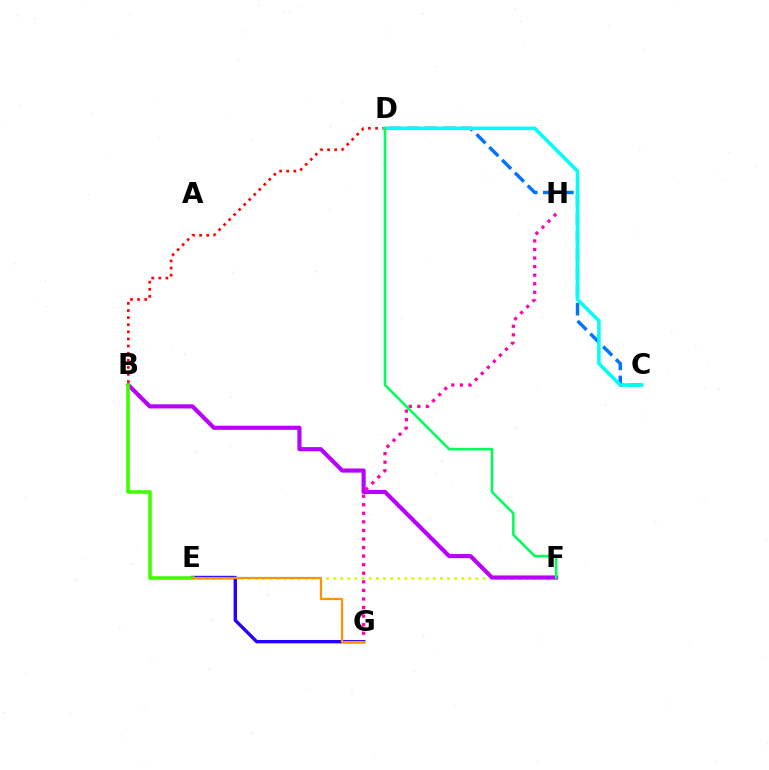{('C', 'D'): [{'color': '#0074ff', 'line_style': 'dashed', 'thickness': 2.46}, {'color': '#00fff6', 'line_style': 'solid', 'thickness': 2.58}], ('E', 'F'): [{'color': '#d1ff00', 'line_style': 'dotted', 'thickness': 1.93}], ('B', 'D'): [{'color': '#ff0000', 'line_style': 'dotted', 'thickness': 1.93}], ('B', 'F'): [{'color': '#b900ff', 'line_style': 'solid', 'thickness': 2.98}], ('G', 'H'): [{'color': '#ff00ac', 'line_style': 'dotted', 'thickness': 2.33}], ('E', 'G'): [{'color': '#2500ff', 'line_style': 'solid', 'thickness': 2.42}, {'color': '#ff9400', 'line_style': 'solid', 'thickness': 1.62}], ('B', 'E'): [{'color': '#3dff00', 'line_style': 'solid', 'thickness': 2.58}], ('D', 'F'): [{'color': '#00ff5c', 'line_style': 'solid', 'thickness': 1.85}]}